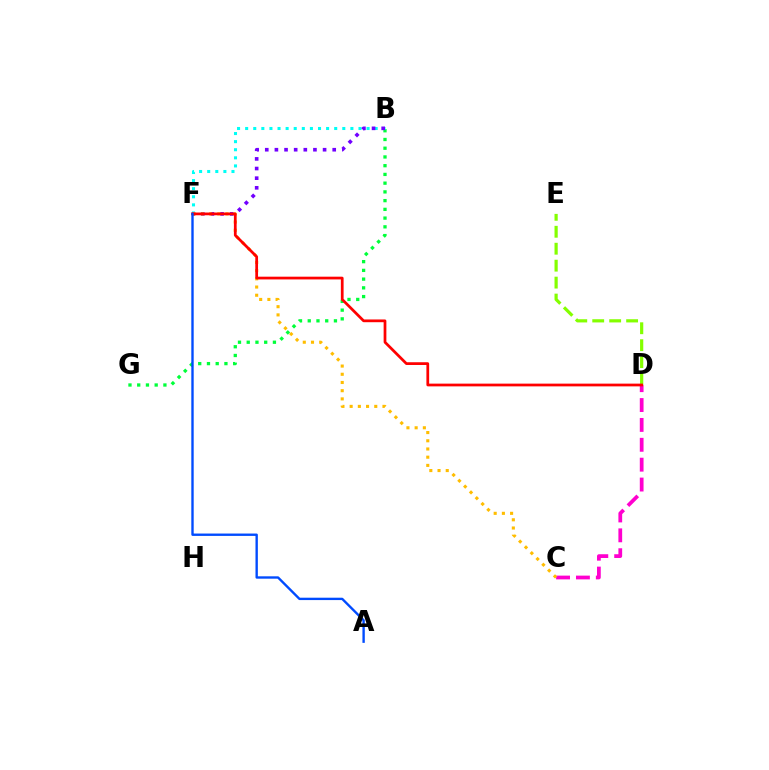{('B', 'G'): [{'color': '#00ff39', 'line_style': 'dotted', 'thickness': 2.37}], ('B', 'F'): [{'color': '#00fff6', 'line_style': 'dotted', 'thickness': 2.2}, {'color': '#7200ff', 'line_style': 'dotted', 'thickness': 2.62}], ('C', 'D'): [{'color': '#ff00cf', 'line_style': 'dashed', 'thickness': 2.7}], ('C', 'F'): [{'color': '#ffbd00', 'line_style': 'dotted', 'thickness': 2.23}], ('D', 'E'): [{'color': '#84ff00', 'line_style': 'dashed', 'thickness': 2.3}], ('D', 'F'): [{'color': '#ff0000', 'line_style': 'solid', 'thickness': 1.98}], ('A', 'F'): [{'color': '#004bff', 'line_style': 'solid', 'thickness': 1.71}]}